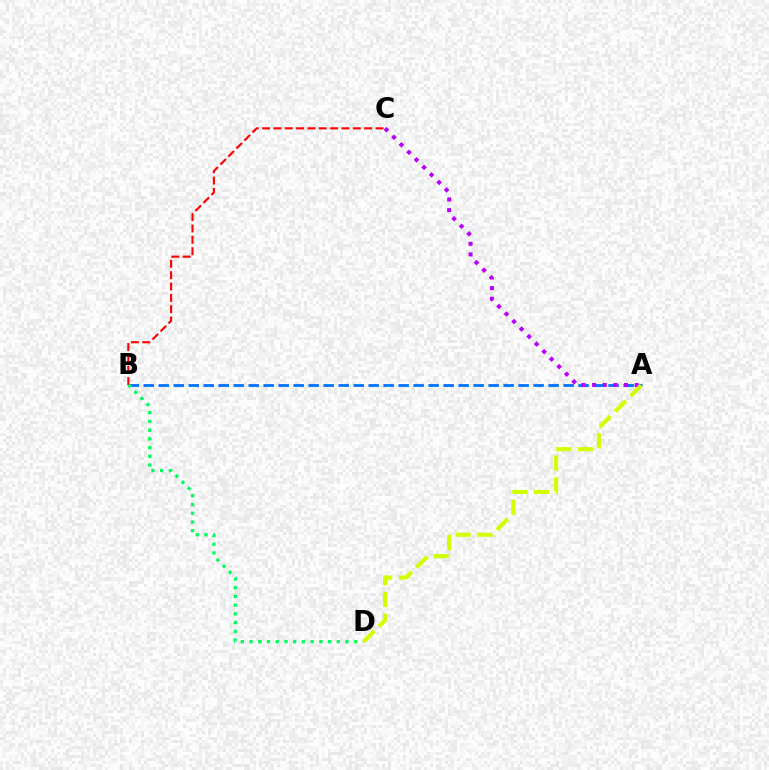{('A', 'B'): [{'color': '#0074ff', 'line_style': 'dashed', 'thickness': 2.04}], ('B', 'C'): [{'color': '#ff0000', 'line_style': 'dashed', 'thickness': 1.54}], ('B', 'D'): [{'color': '#00ff5c', 'line_style': 'dotted', 'thickness': 2.37}], ('A', 'C'): [{'color': '#b900ff', 'line_style': 'dotted', 'thickness': 2.89}], ('A', 'D'): [{'color': '#d1ff00', 'line_style': 'dashed', 'thickness': 2.95}]}